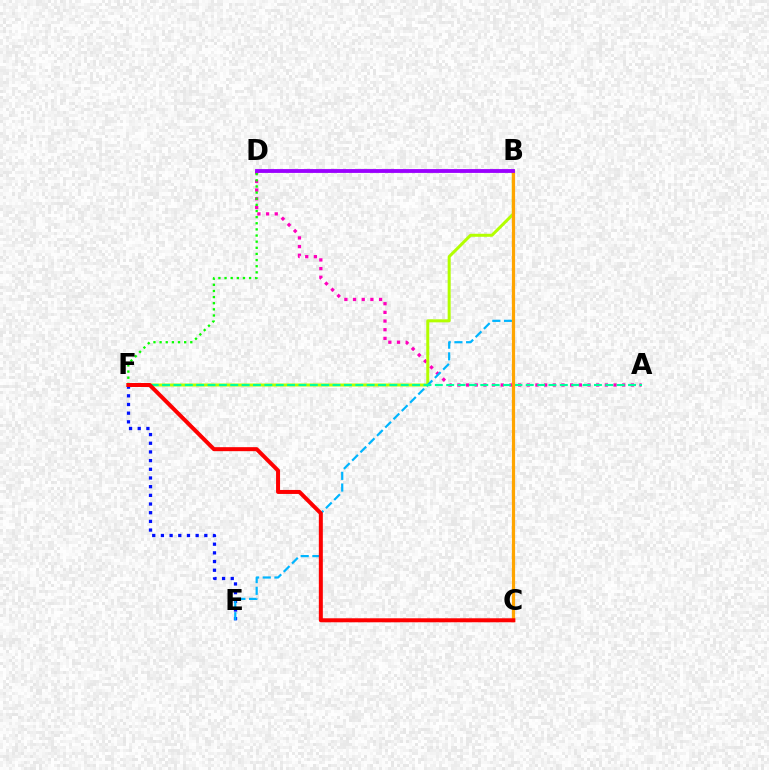{('A', 'D'): [{'color': '#ff00bd', 'line_style': 'dotted', 'thickness': 2.36}], ('E', 'F'): [{'color': '#0010ff', 'line_style': 'dotted', 'thickness': 2.36}], ('B', 'F'): [{'color': '#b3ff00', 'line_style': 'solid', 'thickness': 2.17}], ('B', 'E'): [{'color': '#00b5ff', 'line_style': 'dashed', 'thickness': 1.59}], ('D', 'F'): [{'color': '#08ff00', 'line_style': 'dotted', 'thickness': 1.67}], ('A', 'F'): [{'color': '#00ff9d', 'line_style': 'dashed', 'thickness': 1.54}], ('B', 'C'): [{'color': '#ffa500', 'line_style': 'solid', 'thickness': 2.31}], ('C', 'F'): [{'color': '#ff0000', 'line_style': 'solid', 'thickness': 2.88}], ('B', 'D'): [{'color': '#9b00ff', 'line_style': 'solid', 'thickness': 2.76}]}